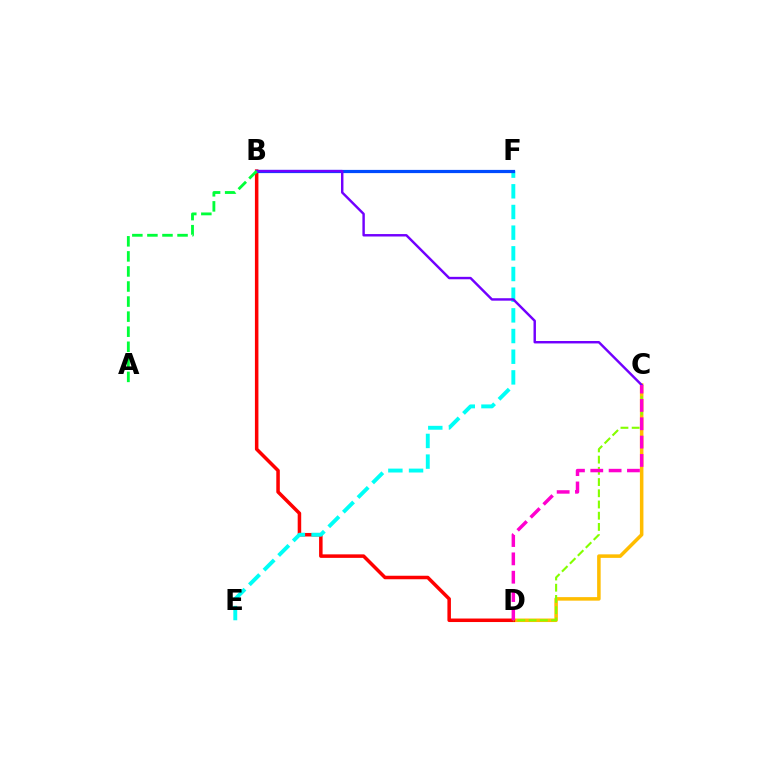{('C', 'D'): [{'color': '#ffbd00', 'line_style': 'solid', 'thickness': 2.54}, {'color': '#84ff00', 'line_style': 'dashed', 'thickness': 1.52}, {'color': '#ff00cf', 'line_style': 'dashed', 'thickness': 2.49}], ('B', 'D'): [{'color': '#ff0000', 'line_style': 'solid', 'thickness': 2.53}], ('E', 'F'): [{'color': '#00fff6', 'line_style': 'dashed', 'thickness': 2.81}], ('B', 'F'): [{'color': '#004bff', 'line_style': 'solid', 'thickness': 2.31}], ('B', 'C'): [{'color': '#7200ff', 'line_style': 'solid', 'thickness': 1.75}], ('A', 'B'): [{'color': '#00ff39', 'line_style': 'dashed', 'thickness': 2.05}]}